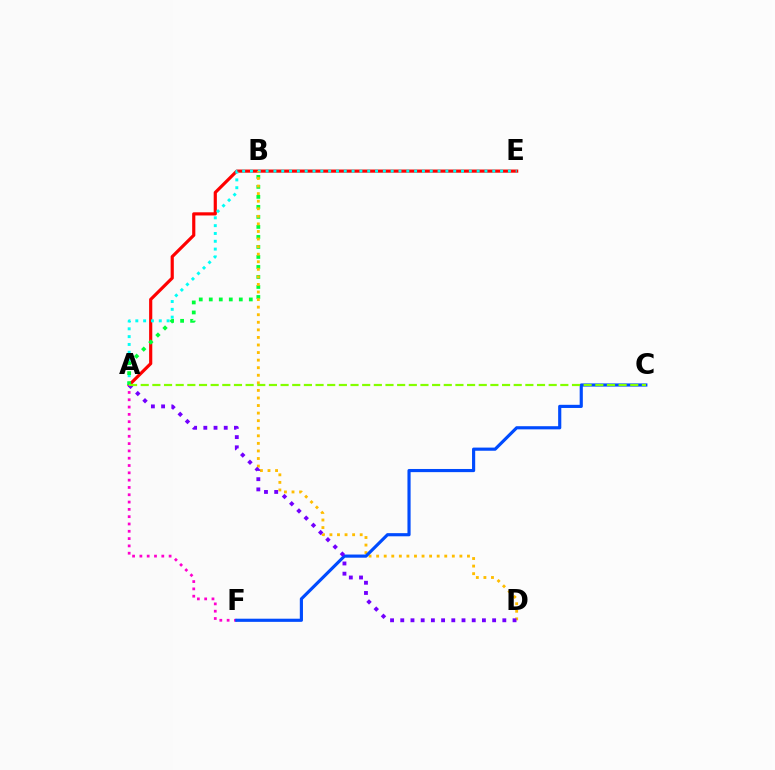{('A', 'E'): [{'color': '#ff0000', 'line_style': 'solid', 'thickness': 2.29}, {'color': '#00fff6', 'line_style': 'dotted', 'thickness': 2.12}], ('A', 'B'): [{'color': '#00ff39', 'line_style': 'dotted', 'thickness': 2.72}], ('B', 'D'): [{'color': '#ffbd00', 'line_style': 'dotted', 'thickness': 2.06}], ('A', 'F'): [{'color': '#ff00cf', 'line_style': 'dotted', 'thickness': 1.99}], ('C', 'F'): [{'color': '#004bff', 'line_style': 'solid', 'thickness': 2.27}], ('A', 'D'): [{'color': '#7200ff', 'line_style': 'dotted', 'thickness': 2.77}], ('A', 'C'): [{'color': '#84ff00', 'line_style': 'dashed', 'thickness': 1.58}]}